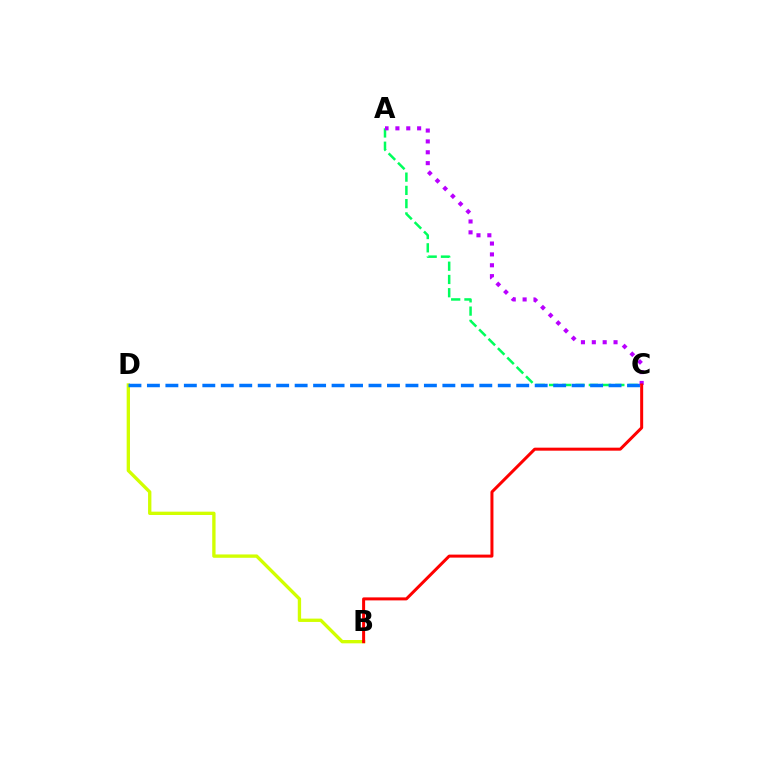{('B', 'D'): [{'color': '#d1ff00', 'line_style': 'solid', 'thickness': 2.4}], ('A', 'C'): [{'color': '#00ff5c', 'line_style': 'dashed', 'thickness': 1.8}, {'color': '#b900ff', 'line_style': 'dotted', 'thickness': 2.95}], ('C', 'D'): [{'color': '#0074ff', 'line_style': 'dashed', 'thickness': 2.51}], ('B', 'C'): [{'color': '#ff0000', 'line_style': 'solid', 'thickness': 2.16}]}